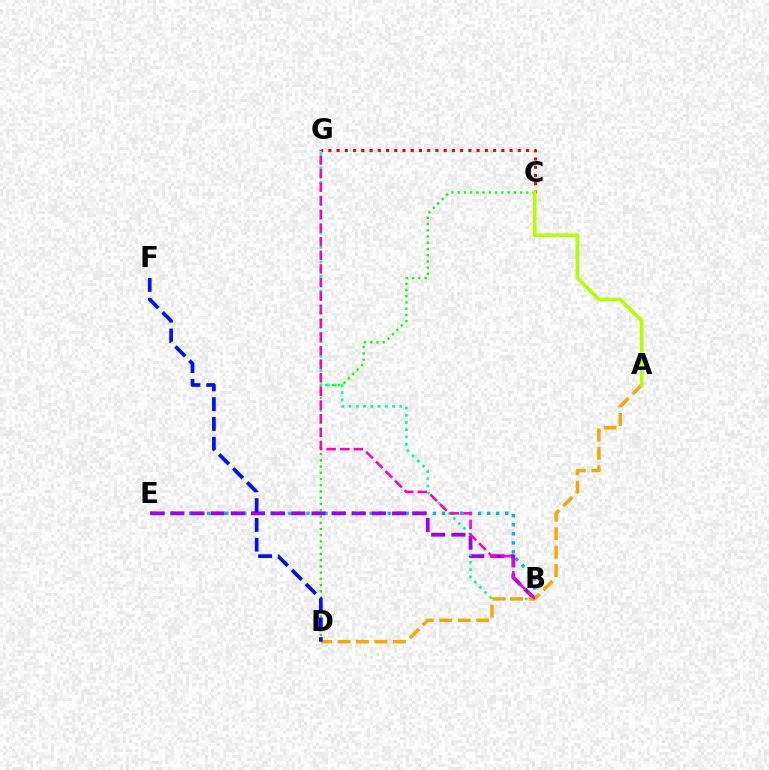{('C', 'D'): [{'color': '#08ff00', 'line_style': 'dotted', 'thickness': 1.7}], ('C', 'G'): [{'color': '#ff0000', 'line_style': 'dotted', 'thickness': 2.24}], ('B', 'G'): [{'color': '#00ff9d', 'line_style': 'dotted', 'thickness': 1.97}, {'color': '#ff00bd', 'line_style': 'dashed', 'thickness': 1.85}], ('B', 'E'): [{'color': '#00b5ff', 'line_style': 'dotted', 'thickness': 2.45}, {'color': '#9b00ff', 'line_style': 'dashed', 'thickness': 2.74}], ('A', 'D'): [{'color': '#ffa500', 'line_style': 'dashed', 'thickness': 2.5}], ('A', 'C'): [{'color': '#b3ff00', 'line_style': 'solid', 'thickness': 2.65}], ('D', 'F'): [{'color': '#0010ff', 'line_style': 'dashed', 'thickness': 2.69}]}